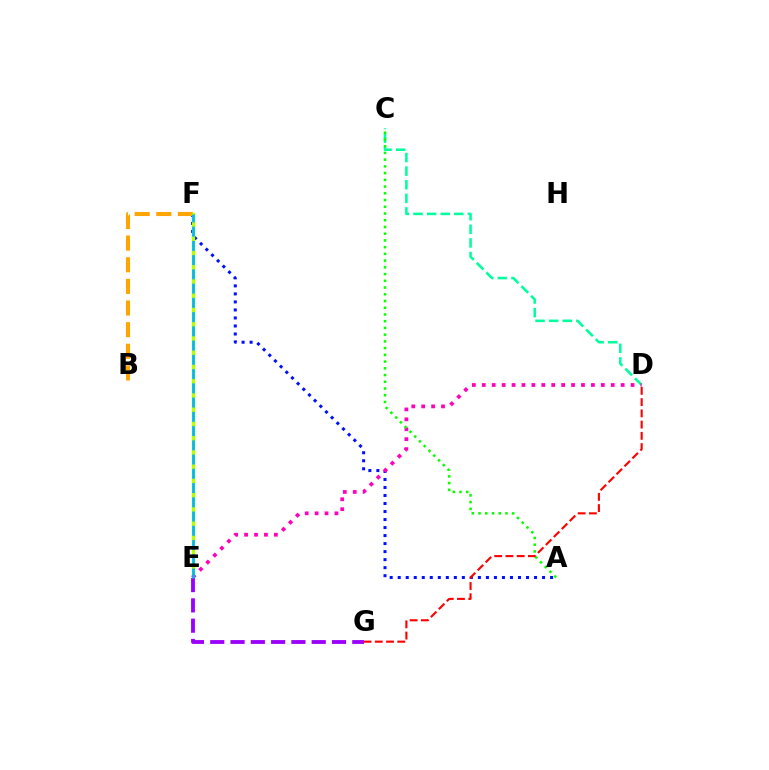{('A', 'F'): [{'color': '#0010ff', 'line_style': 'dotted', 'thickness': 2.18}], ('B', 'F'): [{'color': '#ffa500', 'line_style': 'dashed', 'thickness': 2.94}], ('E', 'F'): [{'color': '#b3ff00', 'line_style': 'solid', 'thickness': 2.41}, {'color': '#00b5ff', 'line_style': 'dashed', 'thickness': 1.94}], ('C', 'D'): [{'color': '#00ff9d', 'line_style': 'dashed', 'thickness': 1.85}], ('D', 'E'): [{'color': '#ff00bd', 'line_style': 'dotted', 'thickness': 2.7}], ('E', 'G'): [{'color': '#9b00ff', 'line_style': 'dashed', 'thickness': 2.76}], ('A', 'C'): [{'color': '#08ff00', 'line_style': 'dotted', 'thickness': 1.83}], ('D', 'G'): [{'color': '#ff0000', 'line_style': 'dashed', 'thickness': 1.53}]}